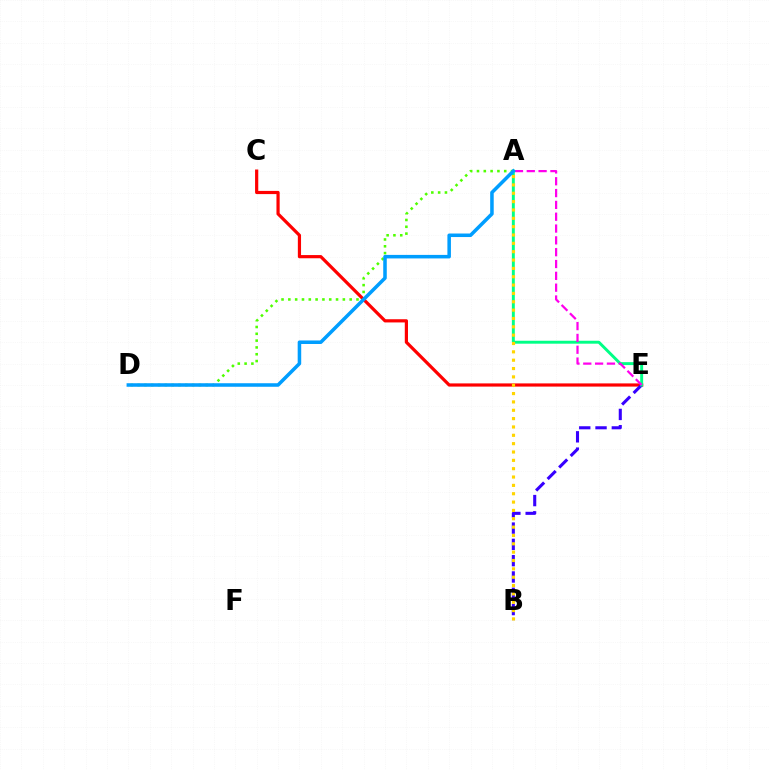{('A', 'D'): [{'color': '#4fff00', 'line_style': 'dotted', 'thickness': 1.85}, {'color': '#009eff', 'line_style': 'solid', 'thickness': 2.54}], ('C', 'E'): [{'color': '#ff0000', 'line_style': 'solid', 'thickness': 2.3}], ('B', 'E'): [{'color': '#3700ff', 'line_style': 'dashed', 'thickness': 2.21}], ('A', 'E'): [{'color': '#00ff86', 'line_style': 'solid', 'thickness': 2.11}, {'color': '#ff00ed', 'line_style': 'dashed', 'thickness': 1.61}], ('A', 'B'): [{'color': '#ffd500', 'line_style': 'dotted', 'thickness': 2.27}]}